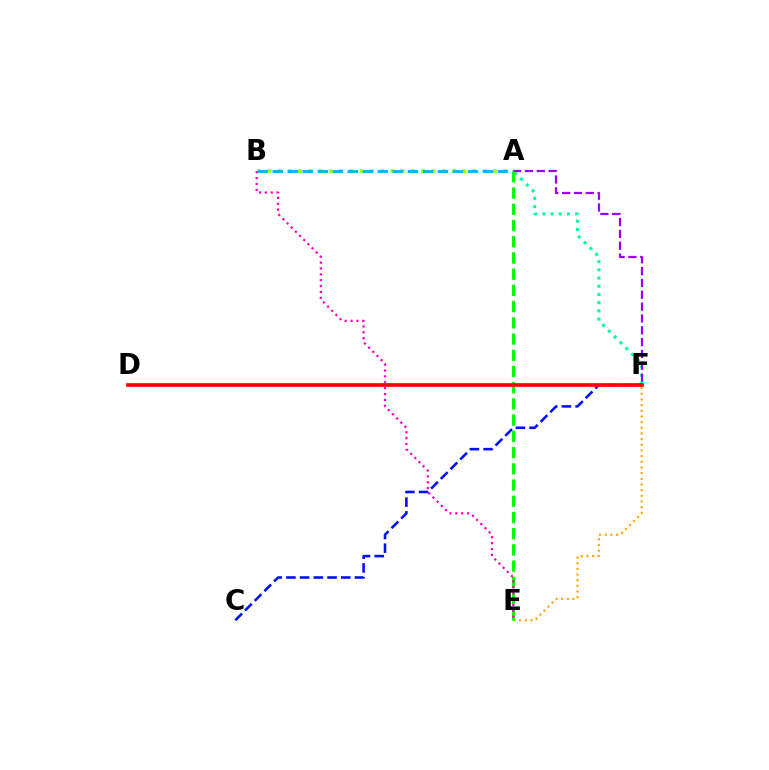{('C', 'F'): [{'color': '#0010ff', 'line_style': 'dashed', 'thickness': 1.86}], ('A', 'F'): [{'color': '#00ff9d', 'line_style': 'dotted', 'thickness': 2.23}, {'color': '#9b00ff', 'line_style': 'dashed', 'thickness': 1.61}], ('E', 'F'): [{'color': '#ffa500', 'line_style': 'dotted', 'thickness': 1.54}], ('A', 'E'): [{'color': '#08ff00', 'line_style': 'dashed', 'thickness': 2.2}], ('A', 'B'): [{'color': '#b3ff00', 'line_style': 'dotted', 'thickness': 2.79}, {'color': '#00b5ff', 'line_style': 'dashed', 'thickness': 2.04}], ('D', 'F'): [{'color': '#ff0000', 'line_style': 'solid', 'thickness': 2.64}], ('B', 'E'): [{'color': '#ff00bd', 'line_style': 'dotted', 'thickness': 1.6}]}